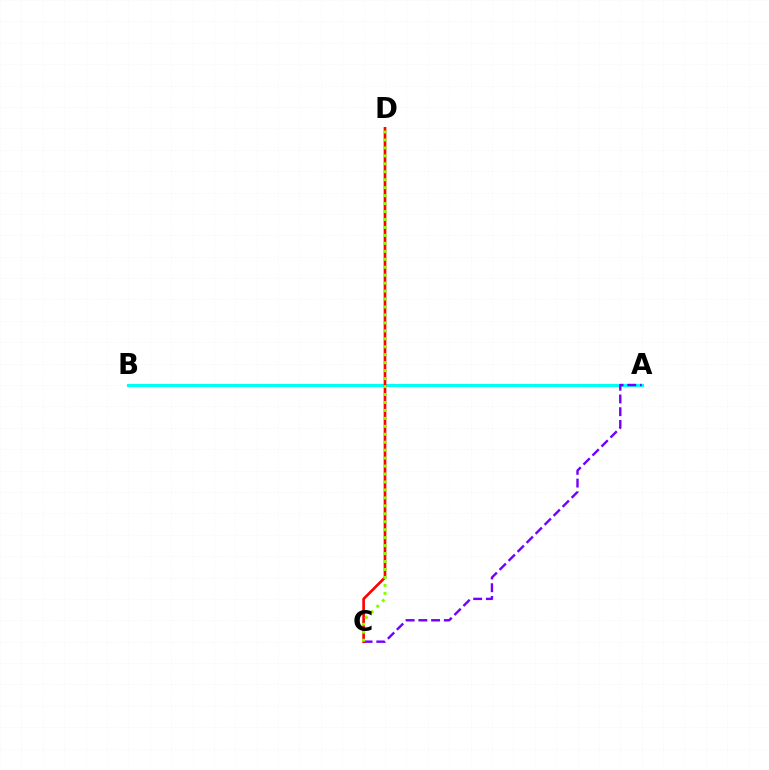{('A', 'B'): [{'color': '#00fff6', 'line_style': 'solid', 'thickness': 2.25}], ('A', 'C'): [{'color': '#7200ff', 'line_style': 'dashed', 'thickness': 1.73}], ('C', 'D'): [{'color': '#ff0000', 'line_style': 'solid', 'thickness': 1.92}, {'color': '#84ff00', 'line_style': 'dotted', 'thickness': 2.16}]}